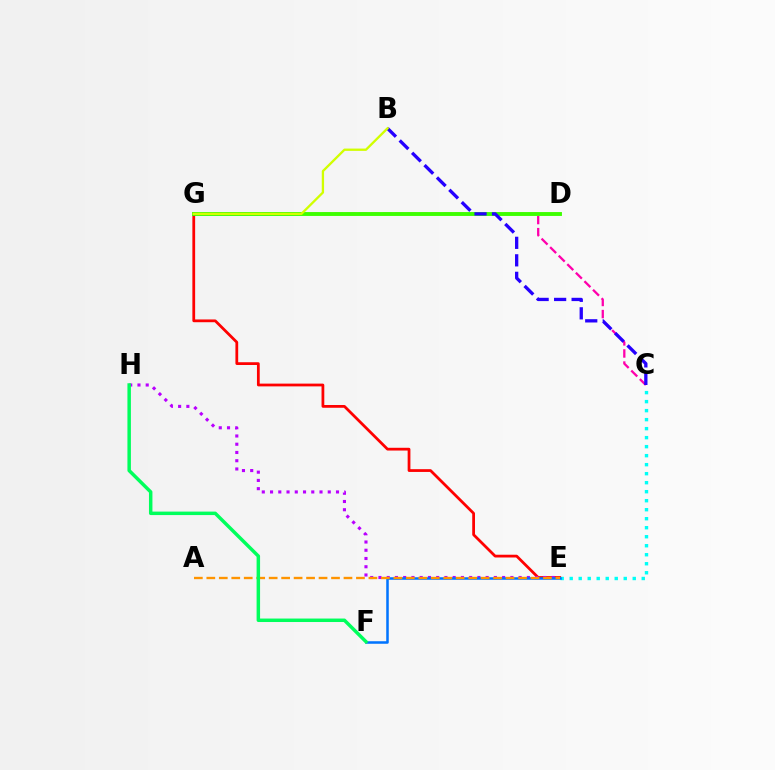{('E', 'G'): [{'color': '#ff0000', 'line_style': 'solid', 'thickness': 1.99}], ('E', 'H'): [{'color': '#b900ff', 'line_style': 'dotted', 'thickness': 2.24}], ('C', 'E'): [{'color': '#00fff6', 'line_style': 'dotted', 'thickness': 2.45}], ('C', 'G'): [{'color': '#ff00ac', 'line_style': 'dashed', 'thickness': 1.64}], ('E', 'F'): [{'color': '#0074ff', 'line_style': 'solid', 'thickness': 1.82}], ('A', 'E'): [{'color': '#ff9400', 'line_style': 'dashed', 'thickness': 1.69}], ('D', 'G'): [{'color': '#3dff00', 'line_style': 'solid', 'thickness': 2.79}], ('F', 'H'): [{'color': '#00ff5c', 'line_style': 'solid', 'thickness': 2.5}], ('B', 'C'): [{'color': '#2500ff', 'line_style': 'dashed', 'thickness': 2.38}], ('B', 'G'): [{'color': '#d1ff00', 'line_style': 'solid', 'thickness': 1.66}]}